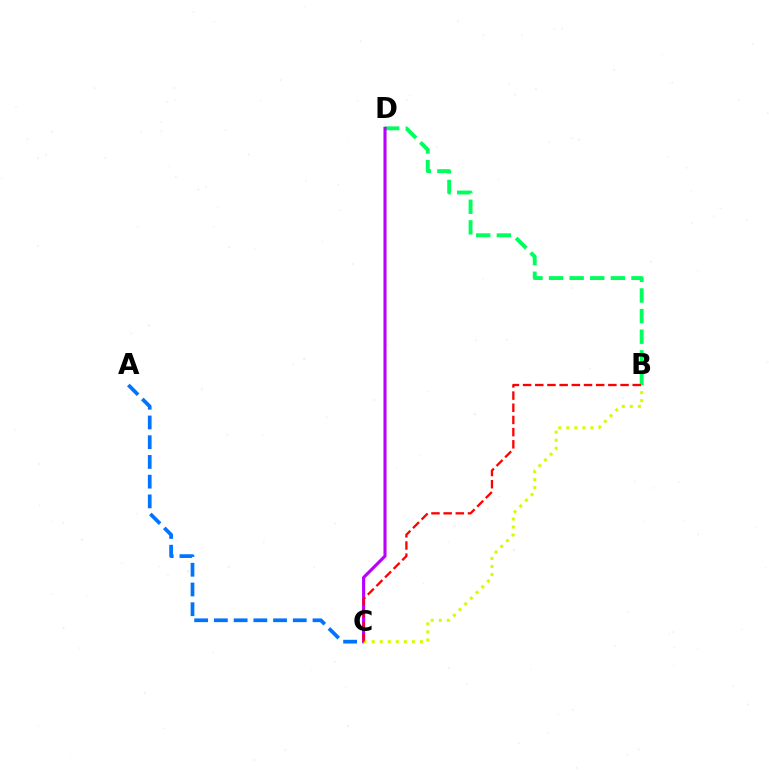{('B', 'D'): [{'color': '#00ff5c', 'line_style': 'dashed', 'thickness': 2.8}], ('A', 'C'): [{'color': '#0074ff', 'line_style': 'dashed', 'thickness': 2.68}], ('C', 'D'): [{'color': '#b900ff', 'line_style': 'solid', 'thickness': 2.23}], ('B', 'C'): [{'color': '#d1ff00', 'line_style': 'dotted', 'thickness': 2.19}, {'color': '#ff0000', 'line_style': 'dashed', 'thickness': 1.65}]}